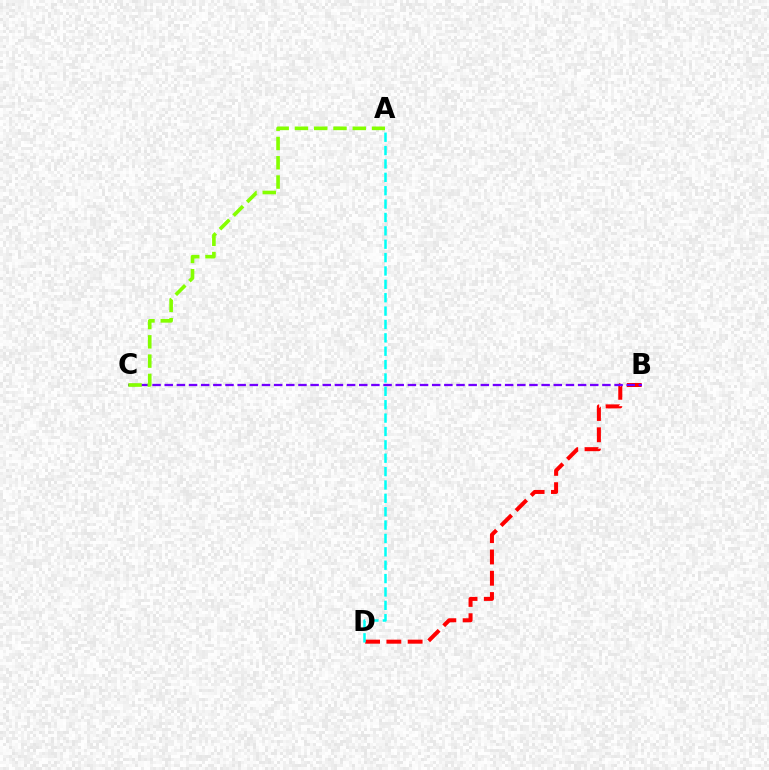{('B', 'D'): [{'color': '#ff0000', 'line_style': 'dashed', 'thickness': 2.89}], ('B', 'C'): [{'color': '#7200ff', 'line_style': 'dashed', 'thickness': 1.65}], ('A', 'C'): [{'color': '#84ff00', 'line_style': 'dashed', 'thickness': 2.62}], ('A', 'D'): [{'color': '#00fff6', 'line_style': 'dashed', 'thickness': 1.82}]}